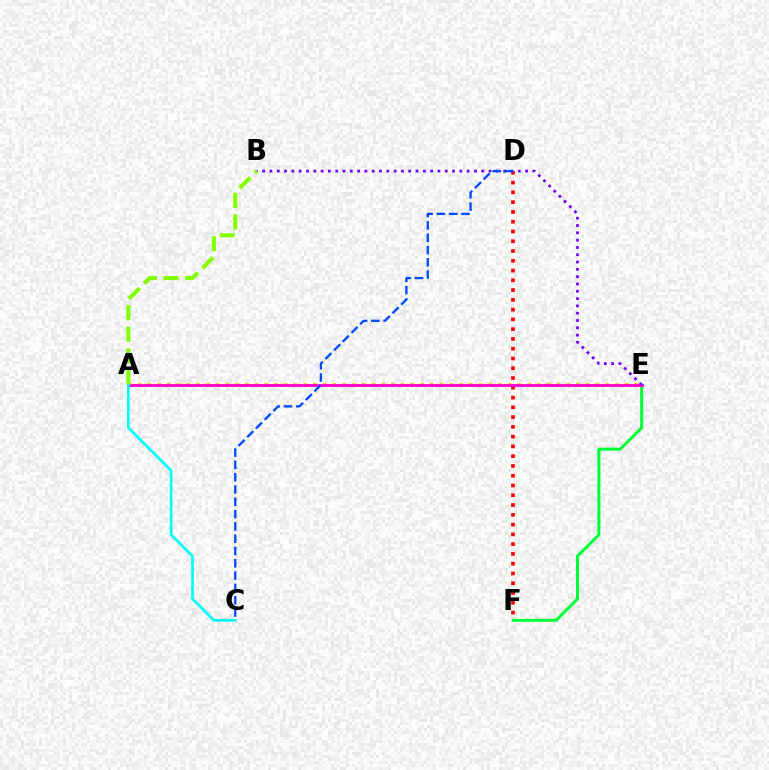{('E', 'F'): [{'color': '#00ff39', 'line_style': 'solid', 'thickness': 2.18}], ('A', 'E'): [{'color': '#ffbd00', 'line_style': 'dotted', 'thickness': 2.65}, {'color': '#ff00cf', 'line_style': 'solid', 'thickness': 2.03}], ('D', 'F'): [{'color': '#ff0000', 'line_style': 'dotted', 'thickness': 2.65}], ('B', 'E'): [{'color': '#7200ff', 'line_style': 'dotted', 'thickness': 1.98}], ('C', 'D'): [{'color': '#004bff', 'line_style': 'dashed', 'thickness': 1.67}], ('A', 'B'): [{'color': '#84ff00', 'line_style': 'dashed', 'thickness': 2.93}], ('A', 'C'): [{'color': '#00fff6', 'line_style': 'solid', 'thickness': 1.94}]}